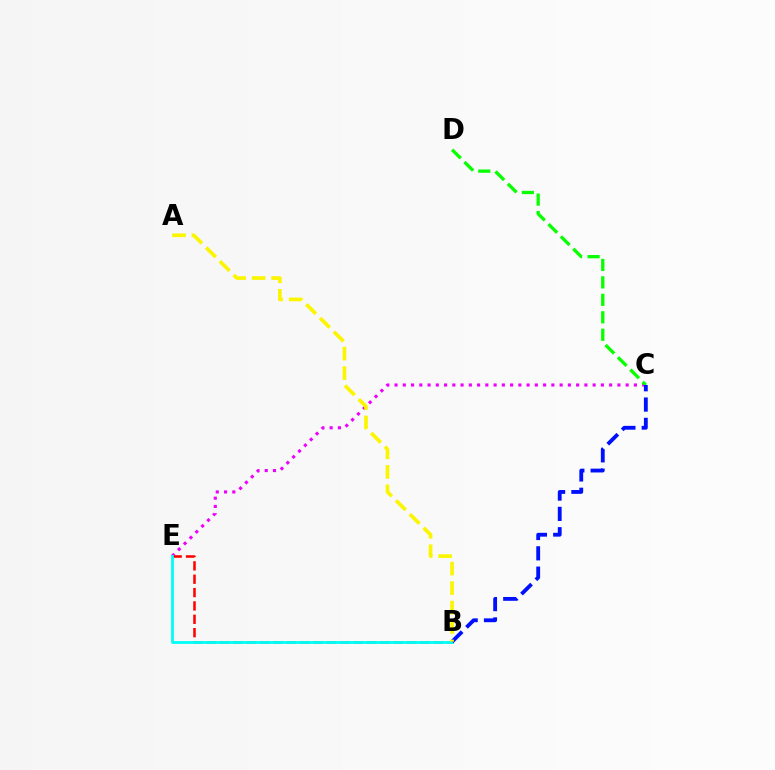{('C', 'E'): [{'color': '#ee00ff', 'line_style': 'dotted', 'thickness': 2.24}], ('B', 'E'): [{'color': '#ff0000', 'line_style': 'dashed', 'thickness': 1.81}, {'color': '#00fff6', 'line_style': 'solid', 'thickness': 2.03}], ('C', 'D'): [{'color': '#08ff00', 'line_style': 'dashed', 'thickness': 2.37}], ('B', 'C'): [{'color': '#0010ff', 'line_style': 'dashed', 'thickness': 2.76}], ('A', 'B'): [{'color': '#fcf500', 'line_style': 'dashed', 'thickness': 2.64}]}